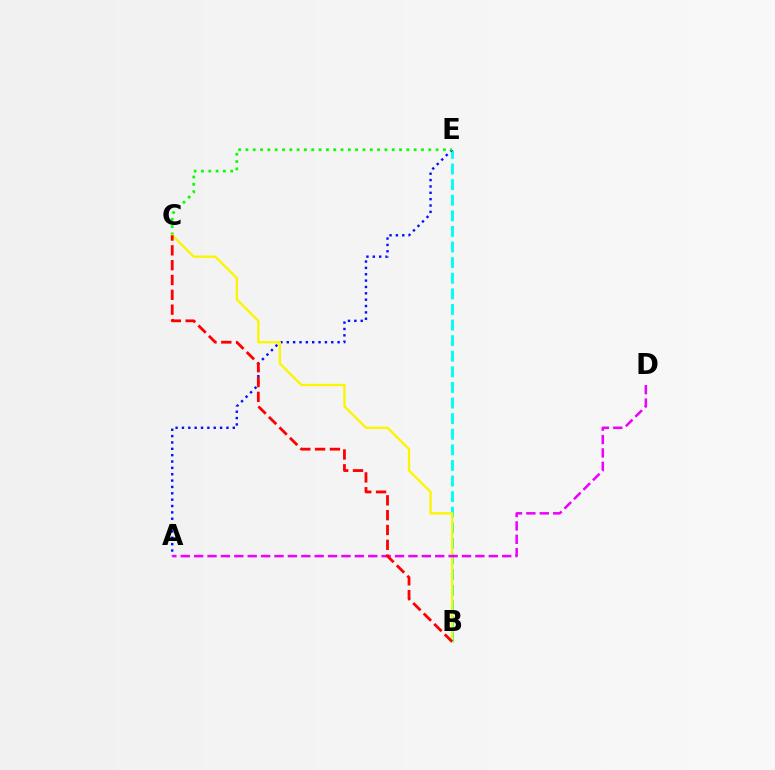{('B', 'E'): [{'color': '#00fff6', 'line_style': 'dashed', 'thickness': 2.12}], ('A', 'E'): [{'color': '#0010ff', 'line_style': 'dotted', 'thickness': 1.73}], ('C', 'E'): [{'color': '#08ff00', 'line_style': 'dotted', 'thickness': 1.99}], ('B', 'C'): [{'color': '#fcf500', 'line_style': 'solid', 'thickness': 1.68}, {'color': '#ff0000', 'line_style': 'dashed', 'thickness': 2.01}], ('A', 'D'): [{'color': '#ee00ff', 'line_style': 'dashed', 'thickness': 1.82}]}